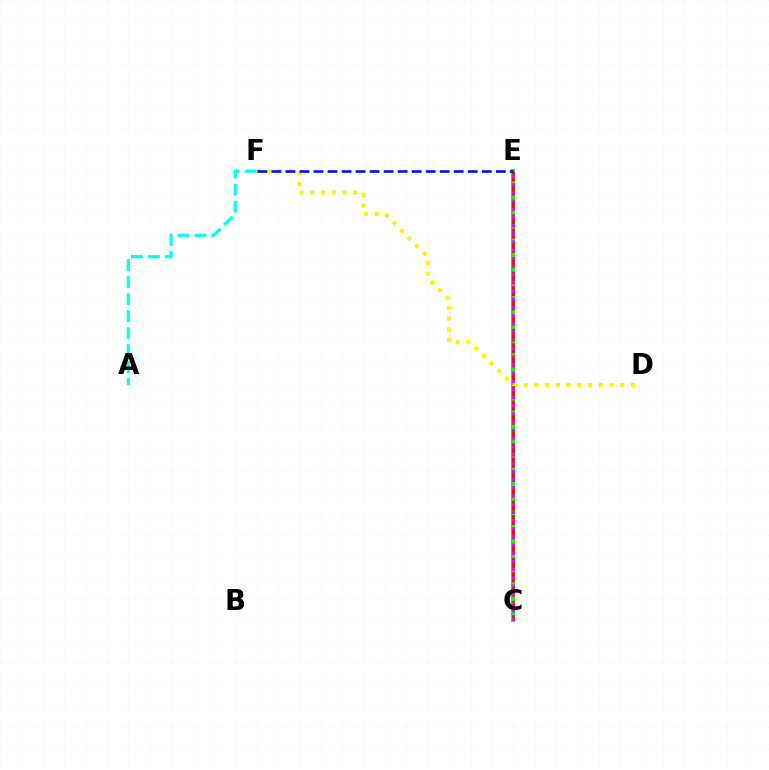{('A', 'F'): [{'color': '#00fff6', 'line_style': 'dashed', 'thickness': 2.31}], ('C', 'E'): [{'color': '#08ff00', 'line_style': 'solid', 'thickness': 2.99}, {'color': '#ff0000', 'line_style': 'dashed', 'thickness': 1.94}, {'color': '#ee00ff', 'line_style': 'dotted', 'thickness': 2.23}], ('D', 'F'): [{'color': '#fcf500', 'line_style': 'dotted', 'thickness': 2.91}], ('E', 'F'): [{'color': '#0010ff', 'line_style': 'dashed', 'thickness': 1.91}]}